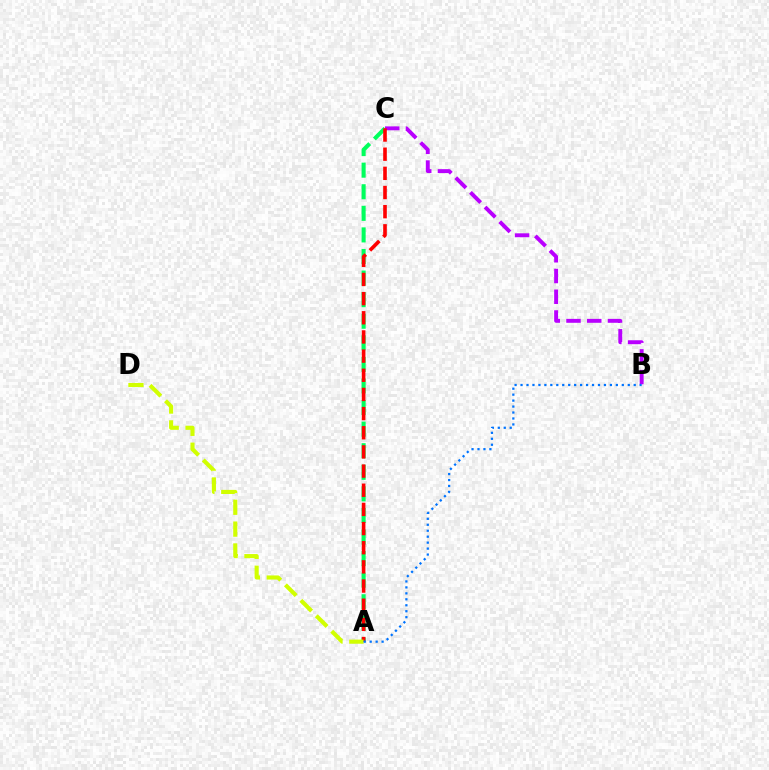{('B', 'C'): [{'color': '#b900ff', 'line_style': 'dashed', 'thickness': 2.82}], ('A', 'C'): [{'color': '#00ff5c', 'line_style': 'dashed', 'thickness': 2.93}, {'color': '#ff0000', 'line_style': 'dashed', 'thickness': 2.6}], ('A', 'D'): [{'color': '#d1ff00', 'line_style': 'dashed', 'thickness': 2.97}], ('A', 'B'): [{'color': '#0074ff', 'line_style': 'dotted', 'thickness': 1.62}]}